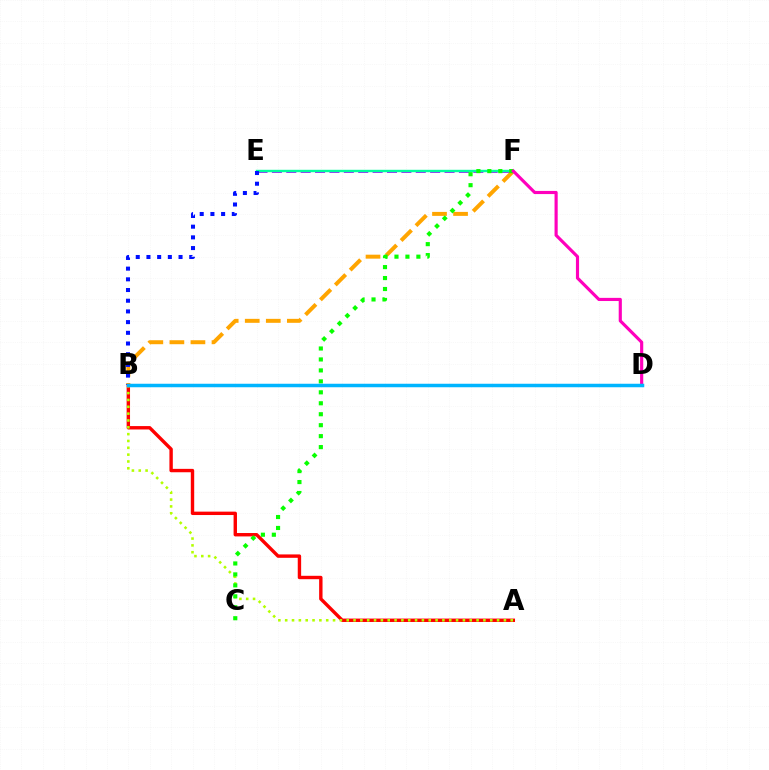{('E', 'F'): [{'color': '#9b00ff', 'line_style': 'dashed', 'thickness': 1.95}, {'color': '#00ff9d', 'line_style': 'solid', 'thickness': 1.73}], ('A', 'B'): [{'color': '#ff0000', 'line_style': 'solid', 'thickness': 2.44}, {'color': '#b3ff00', 'line_style': 'dotted', 'thickness': 1.86}], ('B', 'F'): [{'color': '#ffa500', 'line_style': 'dashed', 'thickness': 2.86}], ('B', 'E'): [{'color': '#0010ff', 'line_style': 'dotted', 'thickness': 2.91}], ('C', 'F'): [{'color': '#08ff00', 'line_style': 'dotted', 'thickness': 2.98}], ('D', 'F'): [{'color': '#ff00bd', 'line_style': 'solid', 'thickness': 2.27}], ('B', 'D'): [{'color': '#00b5ff', 'line_style': 'solid', 'thickness': 2.52}]}